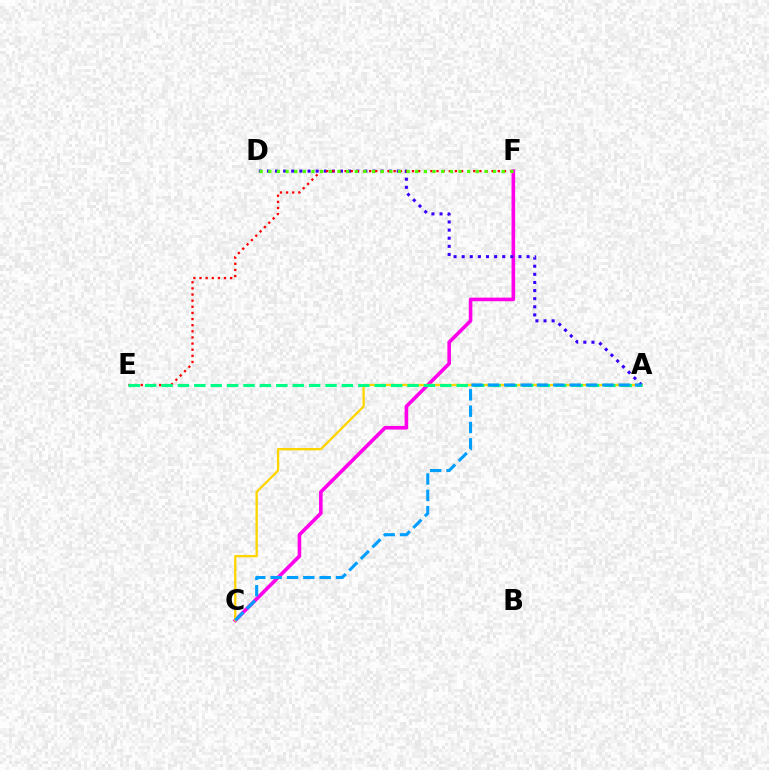{('C', 'F'): [{'color': '#ff00ed', 'line_style': 'solid', 'thickness': 2.59}], ('A', 'C'): [{'color': '#ffd500', 'line_style': 'solid', 'thickness': 1.67}, {'color': '#009eff', 'line_style': 'dashed', 'thickness': 2.22}], ('A', 'D'): [{'color': '#3700ff', 'line_style': 'dotted', 'thickness': 2.2}], ('E', 'F'): [{'color': '#ff0000', 'line_style': 'dotted', 'thickness': 1.66}], ('A', 'E'): [{'color': '#00ff86', 'line_style': 'dashed', 'thickness': 2.23}], ('D', 'F'): [{'color': '#4fff00', 'line_style': 'dotted', 'thickness': 2.35}]}